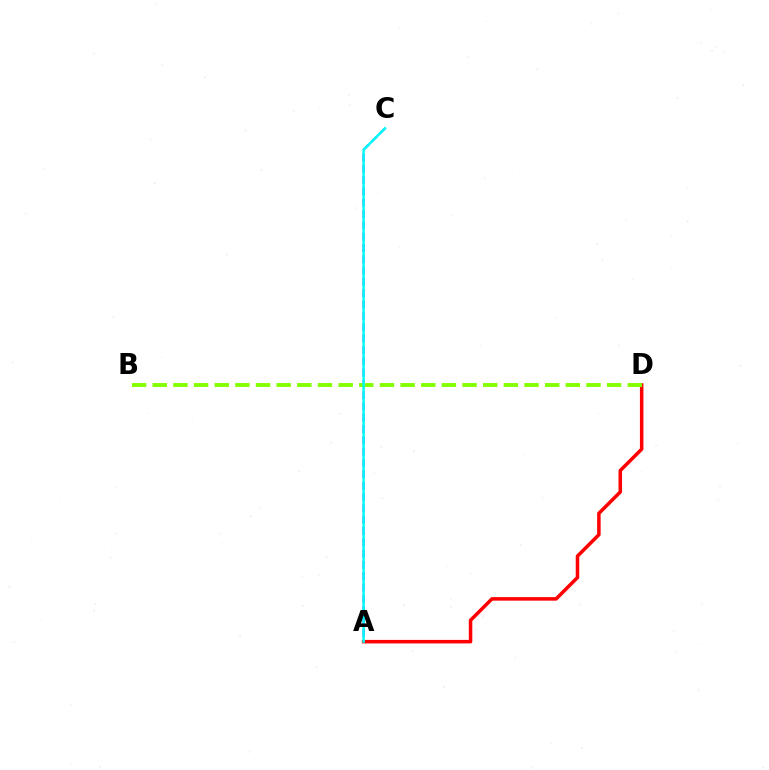{('A', 'C'): [{'color': '#7200ff', 'line_style': 'dashed', 'thickness': 1.54}, {'color': '#00fff6', 'line_style': 'solid', 'thickness': 1.78}], ('A', 'D'): [{'color': '#ff0000', 'line_style': 'solid', 'thickness': 2.53}], ('B', 'D'): [{'color': '#84ff00', 'line_style': 'dashed', 'thickness': 2.81}]}